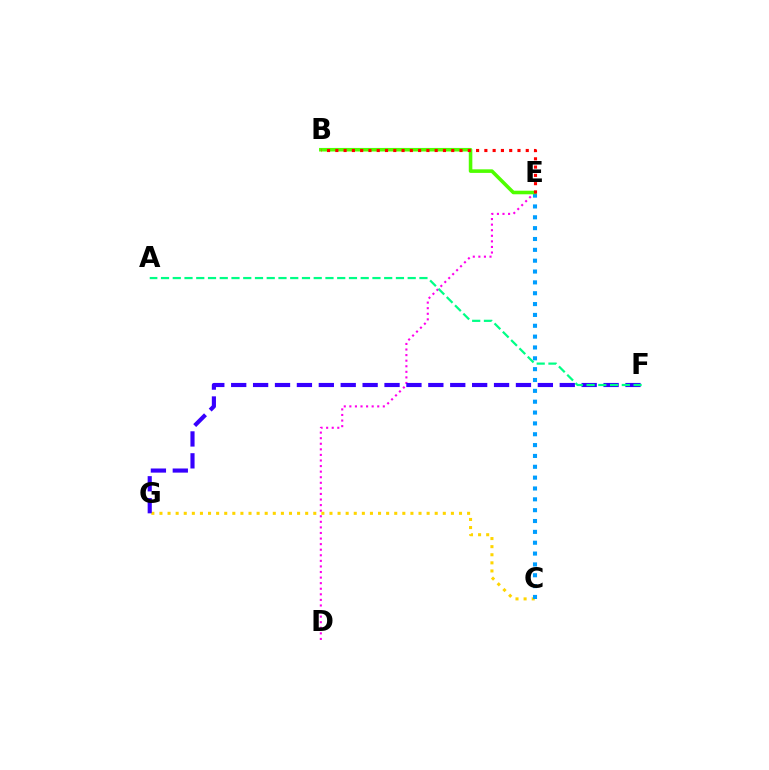{('D', 'E'): [{'color': '#ff00ed', 'line_style': 'dotted', 'thickness': 1.51}], ('C', 'G'): [{'color': '#ffd500', 'line_style': 'dotted', 'thickness': 2.2}], ('F', 'G'): [{'color': '#3700ff', 'line_style': 'dashed', 'thickness': 2.98}], ('C', 'E'): [{'color': '#009eff', 'line_style': 'dotted', 'thickness': 2.95}], ('A', 'F'): [{'color': '#00ff86', 'line_style': 'dashed', 'thickness': 1.6}], ('B', 'E'): [{'color': '#4fff00', 'line_style': 'solid', 'thickness': 2.57}, {'color': '#ff0000', 'line_style': 'dotted', 'thickness': 2.25}]}